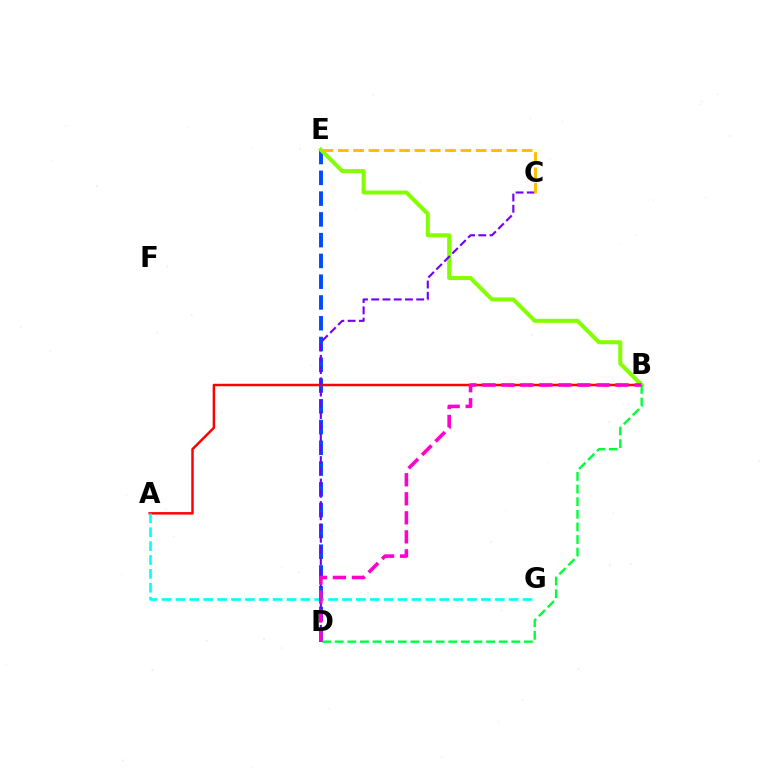{('D', 'E'): [{'color': '#004bff', 'line_style': 'dashed', 'thickness': 2.82}], ('A', 'B'): [{'color': '#ff0000', 'line_style': 'solid', 'thickness': 1.79}], ('A', 'G'): [{'color': '#00fff6', 'line_style': 'dashed', 'thickness': 1.89}], ('B', 'E'): [{'color': '#84ff00', 'line_style': 'solid', 'thickness': 2.9}], ('B', 'D'): [{'color': '#00ff39', 'line_style': 'dashed', 'thickness': 1.71}, {'color': '#ff00cf', 'line_style': 'dashed', 'thickness': 2.58}], ('C', 'D'): [{'color': '#7200ff', 'line_style': 'dashed', 'thickness': 1.53}], ('C', 'E'): [{'color': '#ffbd00', 'line_style': 'dashed', 'thickness': 2.08}]}